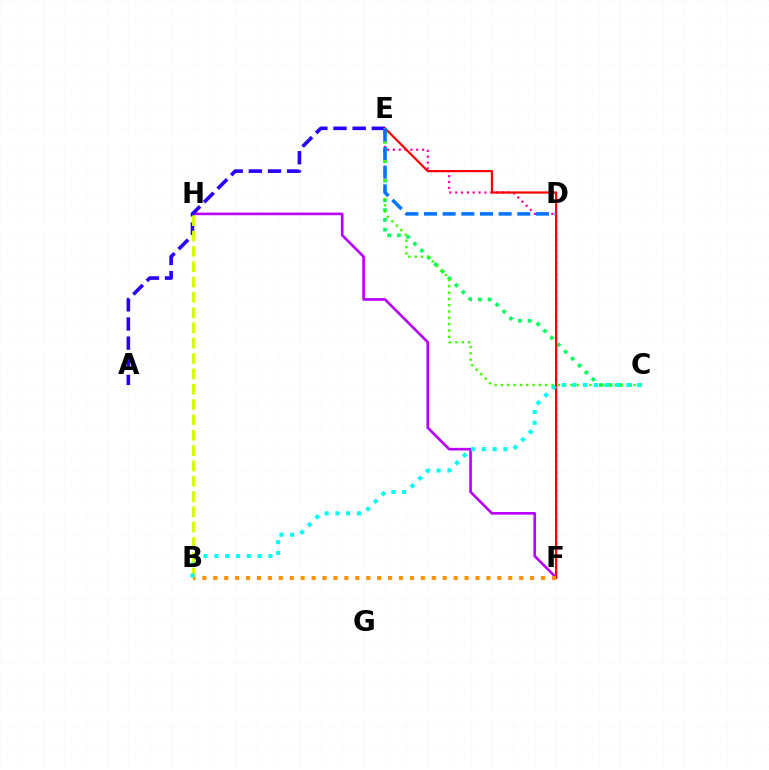{('F', 'H'): [{'color': '#b900ff', 'line_style': 'solid', 'thickness': 1.9}], ('C', 'E'): [{'color': '#00ff5c', 'line_style': 'dotted', 'thickness': 2.66}, {'color': '#3dff00', 'line_style': 'dotted', 'thickness': 1.72}], ('A', 'E'): [{'color': '#2500ff', 'line_style': 'dashed', 'thickness': 2.6}], ('B', 'H'): [{'color': '#d1ff00', 'line_style': 'dashed', 'thickness': 2.08}], ('E', 'F'): [{'color': '#ff00ac', 'line_style': 'dotted', 'thickness': 1.59}, {'color': '#ff0000', 'line_style': 'solid', 'thickness': 1.59}], ('B', 'F'): [{'color': '#ff9400', 'line_style': 'dotted', 'thickness': 2.97}], ('B', 'C'): [{'color': '#00fff6', 'line_style': 'dotted', 'thickness': 2.94}], ('D', 'E'): [{'color': '#0074ff', 'line_style': 'dashed', 'thickness': 2.54}]}